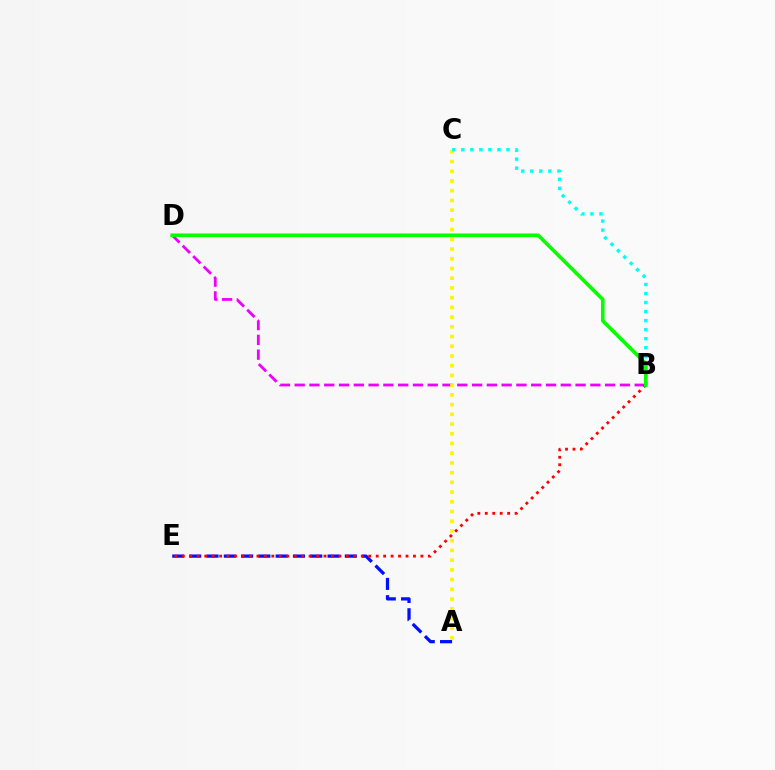{('A', 'E'): [{'color': '#0010ff', 'line_style': 'dashed', 'thickness': 2.35}], ('B', 'D'): [{'color': '#ee00ff', 'line_style': 'dashed', 'thickness': 2.01}, {'color': '#08ff00', 'line_style': 'solid', 'thickness': 2.62}], ('B', 'E'): [{'color': '#ff0000', 'line_style': 'dotted', 'thickness': 2.03}], ('A', 'C'): [{'color': '#fcf500', 'line_style': 'dotted', 'thickness': 2.64}], ('B', 'C'): [{'color': '#00fff6', 'line_style': 'dotted', 'thickness': 2.45}]}